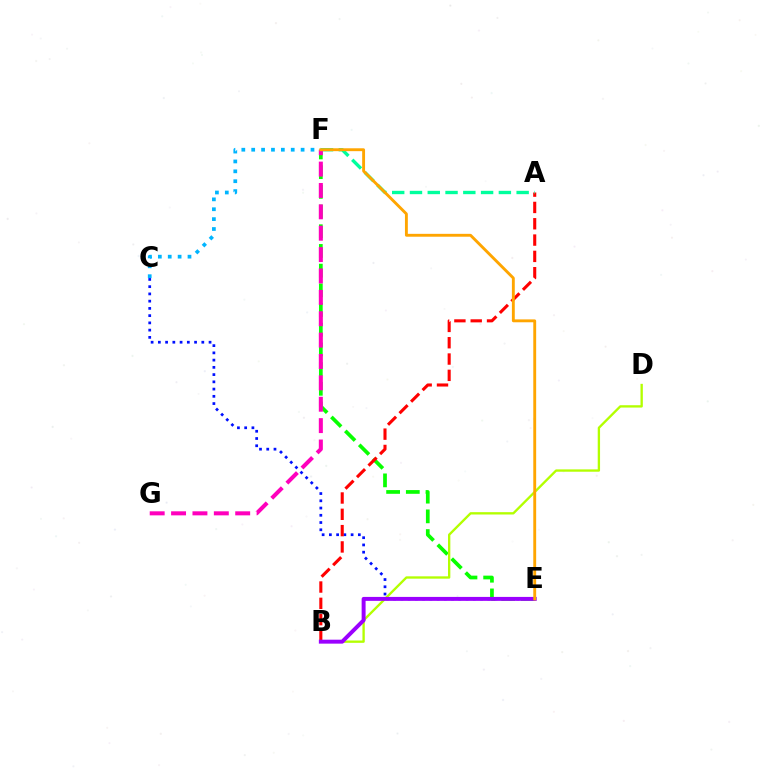{('C', 'E'): [{'color': '#0010ff', 'line_style': 'dotted', 'thickness': 1.97}], ('C', 'F'): [{'color': '#00b5ff', 'line_style': 'dotted', 'thickness': 2.69}], ('E', 'F'): [{'color': '#08ff00', 'line_style': 'dashed', 'thickness': 2.68}, {'color': '#ffa500', 'line_style': 'solid', 'thickness': 2.07}], ('B', 'D'): [{'color': '#b3ff00', 'line_style': 'solid', 'thickness': 1.68}], ('A', 'B'): [{'color': '#ff0000', 'line_style': 'dashed', 'thickness': 2.22}], ('A', 'F'): [{'color': '#00ff9d', 'line_style': 'dashed', 'thickness': 2.42}], ('B', 'E'): [{'color': '#9b00ff', 'line_style': 'solid', 'thickness': 2.84}], ('F', 'G'): [{'color': '#ff00bd', 'line_style': 'dashed', 'thickness': 2.9}]}